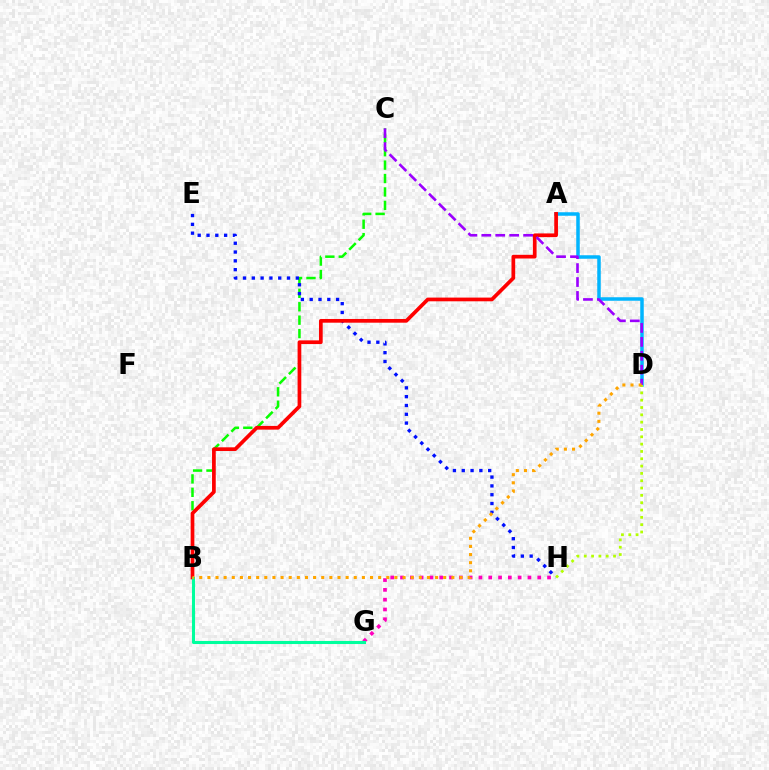{('B', 'C'): [{'color': '#08ff00', 'line_style': 'dashed', 'thickness': 1.82}], ('A', 'D'): [{'color': '#00b5ff', 'line_style': 'solid', 'thickness': 2.53}], ('E', 'H'): [{'color': '#0010ff', 'line_style': 'dotted', 'thickness': 2.39}], ('A', 'B'): [{'color': '#ff0000', 'line_style': 'solid', 'thickness': 2.67}], ('G', 'H'): [{'color': '#ff00bd', 'line_style': 'dotted', 'thickness': 2.66}], ('C', 'D'): [{'color': '#9b00ff', 'line_style': 'dashed', 'thickness': 1.89}], ('B', 'G'): [{'color': '#00ff9d', 'line_style': 'solid', 'thickness': 2.21}], ('D', 'H'): [{'color': '#b3ff00', 'line_style': 'dotted', 'thickness': 1.99}], ('B', 'D'): [{'color': '#ffa500', 'line_style': 'dotted', 'thickness': 2.21}]}